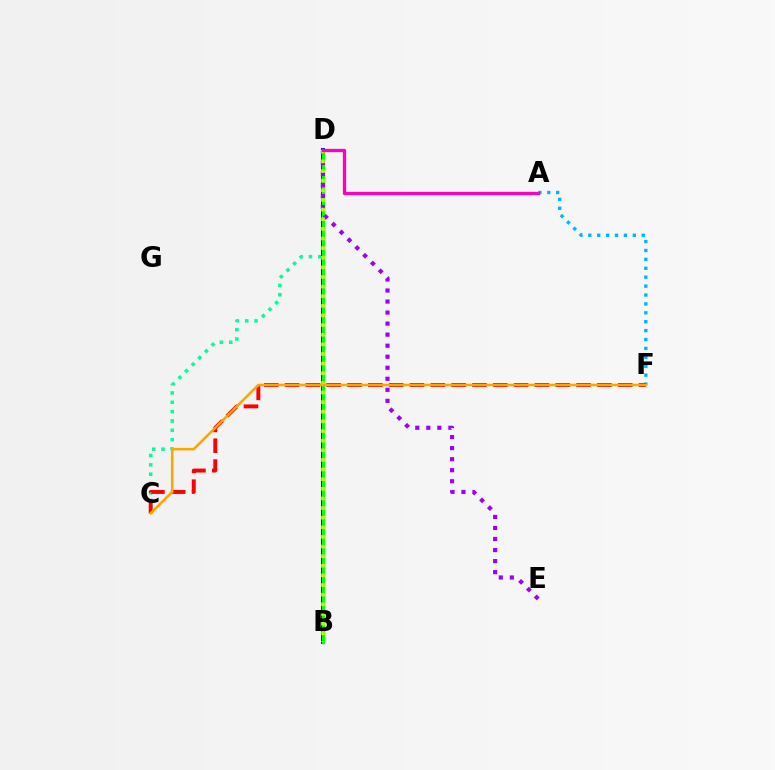{('C', 'D'): [{'color': '#00ff9d', 'line_style': 'dotted', 'thickness': 2.54}], ('B', 'D'): [{'color': '#0010ff', 'line_style': 'solid', 'thickness': 2.91}, {'color': '#08ff00', 'line_style': 'solid', 'thickness': 2.35}, {'color': '#b3ff00', 'line_style': 'dotted', 'thickness': 2.62}], ('A', 'F'): [{'color': '#00b5ff', 'line_style': 'dotted', 'thickness': 2.42}], ('C', 'F'): [{'color': '#ff0000', 'line_style': 'dashed', 'thickness': 2.83}, {'color': '#ffa500', 'line_style': 'solid', 'thickness': 1.86}], ('D', 'E'): [{'color': '#9b00ff', 'line_style': 'dotted', 'thickness': 3.0}], ('A', 'D'): [{'color': '#ff00bd', 'line_style': 'solid', 'thickness': 2.38}]}